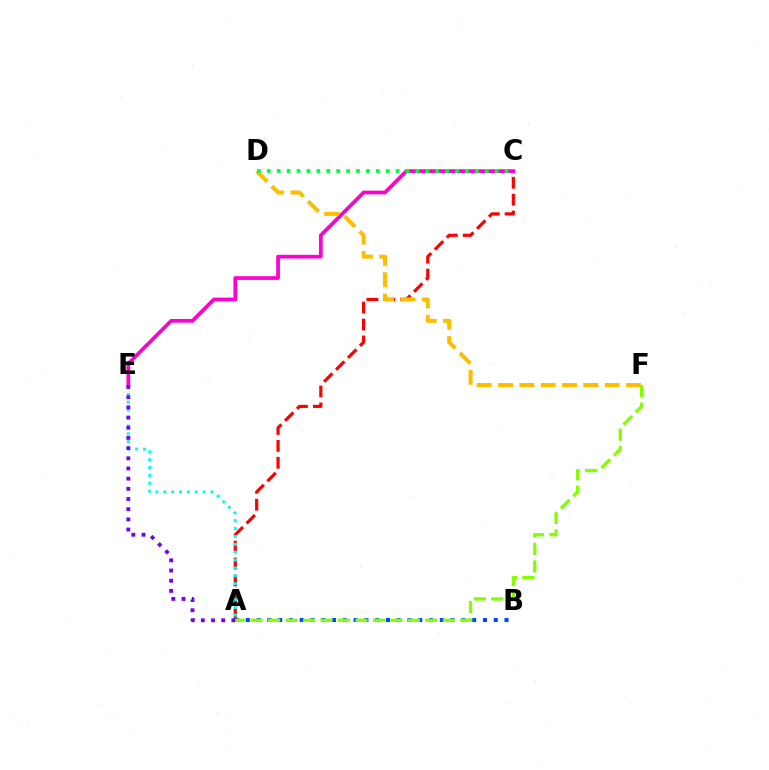{('A', 'B'): [{'color': '#004bff', 'line_style': 'dotted', 'thickness': 2.93}], ('A', 'C'): [{'color': '#ff0000', 'line_style': 'dashed', 'thickness': 2.3}], ('C', 'E'): [{'color': '#ff00cf', 'line_style': 'solid', 'thickness': 2.68}], ('D', 'F'): [{'color': '#ffbd00', 'line_style': 'dashed', 'thickness': 2.9}], ('C', 'D'): [{'color': '#00ff39', 'line_style': 'dotted', 'thickness': 2.69}], ('A', 'E'): [{'color': '#00fff6', 'line_style': 'dotted', 'thickness': 2.14}, {'color': '#7200ff', 'line_style': 'dotted', 'thickness': 2.77}], ('A', 'F'): [{'color': '#84ff00', 'line_style': 'dashed', 'thickness': 2.37}]}